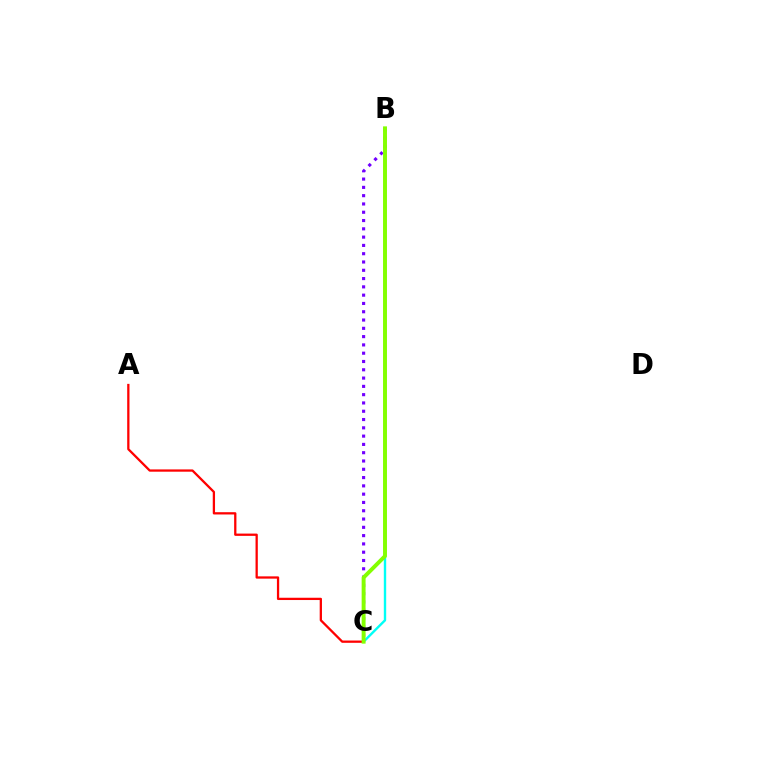{('A', 'C'): [{'color': '#ff0000', 'line_style': 'solid', 'thickness': 1.64}], ('B', 'C'): [{'color': '#7200ff', 'line_style': 'dotted', 'thickness': 2.25}, {'color': '#00fff6', 'line_style': 'solid', 'thickness': 1.72}, {'color': '#84ff00', 'line_style': 'solid', 'thickness': 2.83}]}